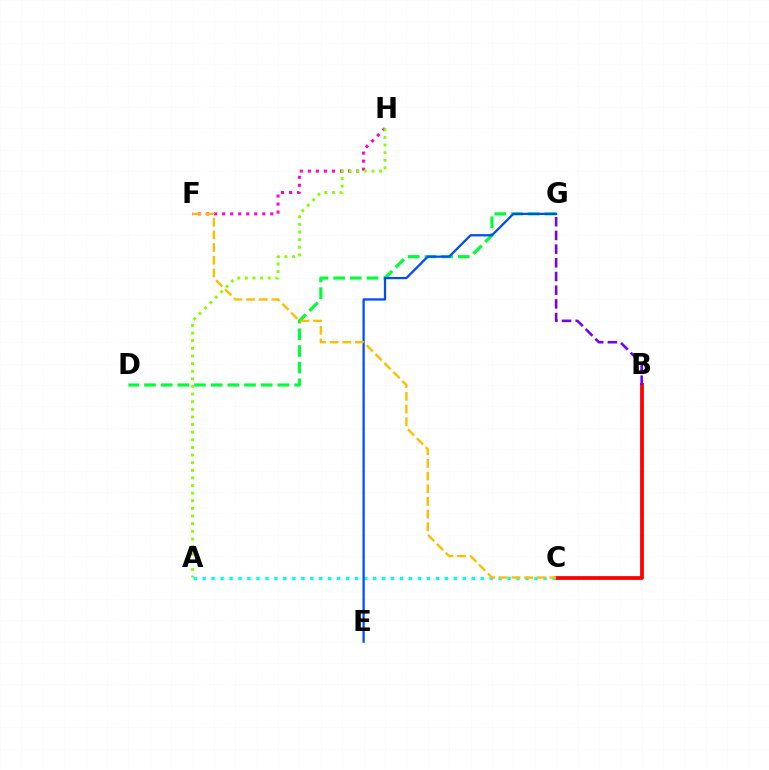{('D', 'G'): [{'color': '#00ff39', 'line_style': 'dashed', 'thickness': 2.27}], ('F', 'H'): [{'color': '#ff00cf', 'line_style': 'dotted', 'thickness': 2.18}], ('A', 'H'): [{'color': '#84ff00', 'line_style': 'dotted', 'thickness': 2.07}], ('B', 'C'): [{'color': '#ff0000', 'line_style': 'solid', 'thickness': 2.71}], ('B', 'G'): [{'color': '#7200ff', 'line_style': 'dashed', 'thickness': 1.86}], ('A', 'C'): [{'color': '#00fff6', 'line_style': 'dotted', 'thickness': 2.44}], ('E', 'G'): [{'color': '#004bff', 'line_style': 'solid', 'thickness': 1.62}], ('C', 'F'): [{'color': '#ffbd00', 'line_style': 'dashed', 'thickness': 1.72}]}